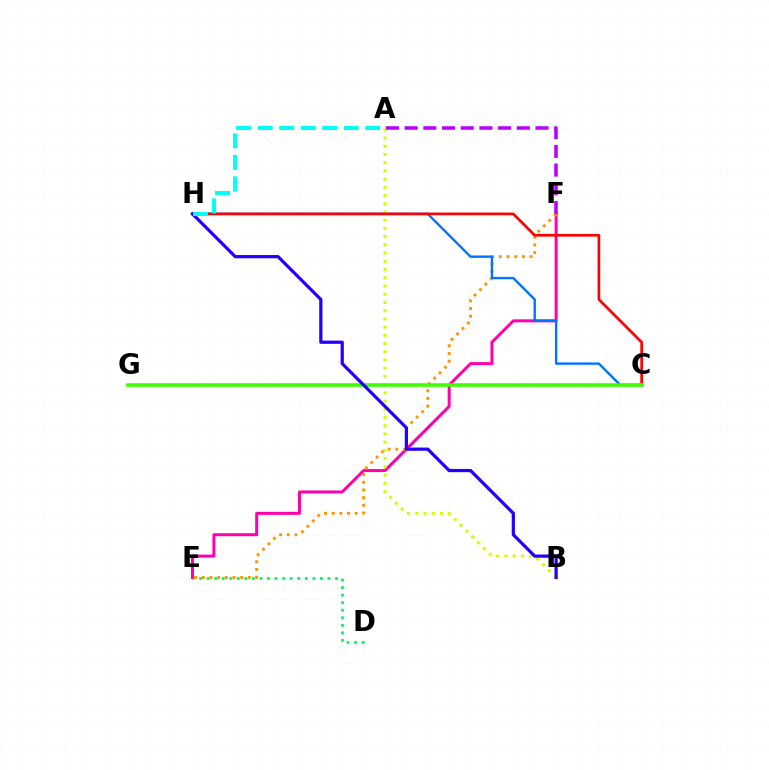{('E', 'F'): [{'color': '#ff00ac', 'line_style': 'solid', 'thickness': 2.15}, {'color': '#ff9400', 'line_style': 'dotted', 'thickness': 2.09}], ('D', 'E'): [{'color': '#00ff5c', 'line_style': 'dotted', 'thickness': 2.05}], ('C', 'H'): [{'color': '#0074ff', 'line_style': 'solid', 'thickness': 1.71}, {'color': '#ff0000', 'line_style': 'solid', 'thickness': 1.93}], ('A', 'B'): [{'color': '#d1ff00', 'line_style': 'dotted', 'thickness': 2.23}], ('C', 'G'): [{'color': '#3dff00', 'line_style': 'solid', 'thickness': 2.58}], ('B', 'H'): [{'color': '#2500ff', 'line_style': 'solid', 'thickness': 2.33}], ('A', 'F'): [{'color': '#b900ff', 'line_style': 'dashed', 'thickness': 2.54}], ('A', 'H'): [{'color': '#00fff6', 'line_style': 'dashed', 'thickness': 2.92}]}